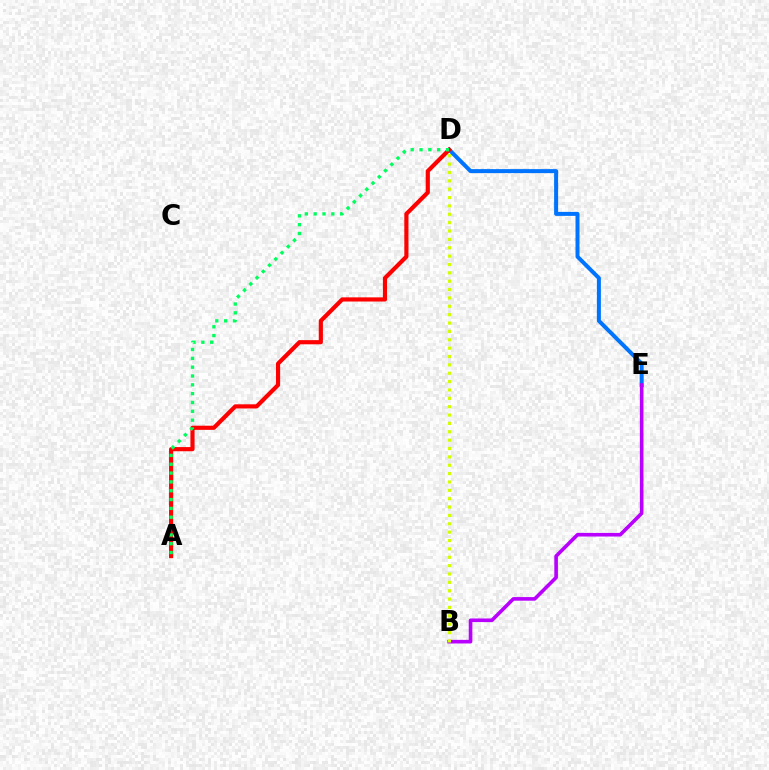{('D', 'E'): [{'color': '#0074ff', 'line_style': 'solid', 'thickness': 2.88}], ('B', 'E'): [{'color': '#b900ff', 'line_style': 'solid', 'thickness': 2.6}], ('A', 'D'): [{'color': '#ff0000', 'line_style': 'solid', 'thickness': 3.0}, {'color': '#00ff5c', 'line_style': 'dotted', 'thickness': 2.4}], ('B', 'D'): [{'color': '#d1ff00', 'line_style': 'dotted', 'thickness': 2.27}]}